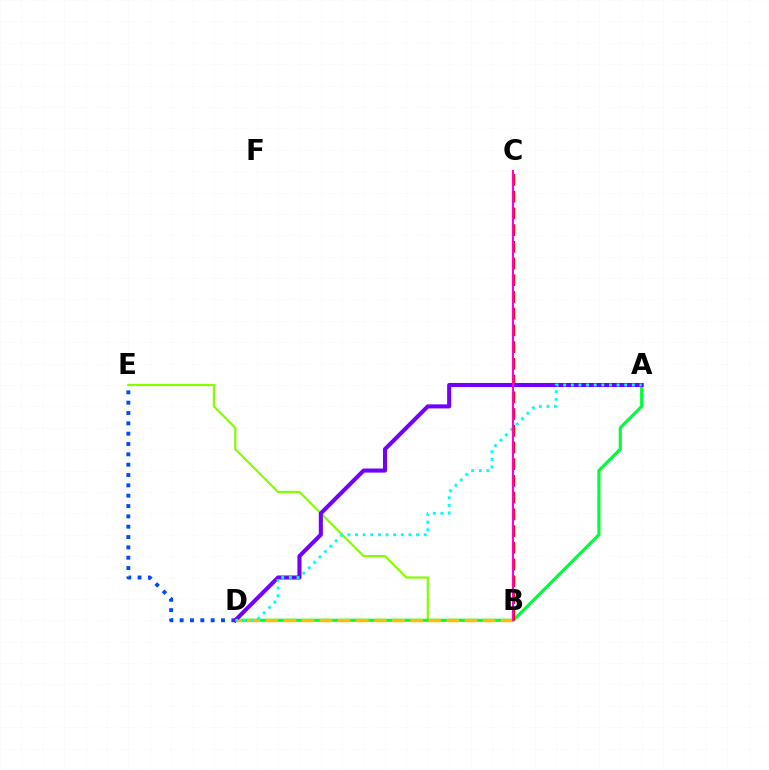{('D', 'E'): [{'color': '#004bff', 'line_style': 'dotted', 'thickness': 2.81}], ('B', 'E'): [{'color': '#84ff00', 'line_style': 'solid', 'thickness': 1.59}], ('A', 'D'): [{'color': '#00ff39', 'line_style': 'solid', 'thickness': 2.26}, {'color': '#7200ff', 'line_style': 'solid', 'thickness': 2.93}, {'color': '#00fff6', 'line_style': 'dotted', 'thickness': 2.07}], ('B', 'C'): [{'color': '#ff0000', 'line_style': 'dashed', 'thickness': 2.27}, {'color': '#ff00cf', 'line_style': 'solid', 'thickness': 1.51}], ('B', 'D'): [{'color': '#ffbd00', 'line_style': 'dashed', 'thickness': 2.46}]}